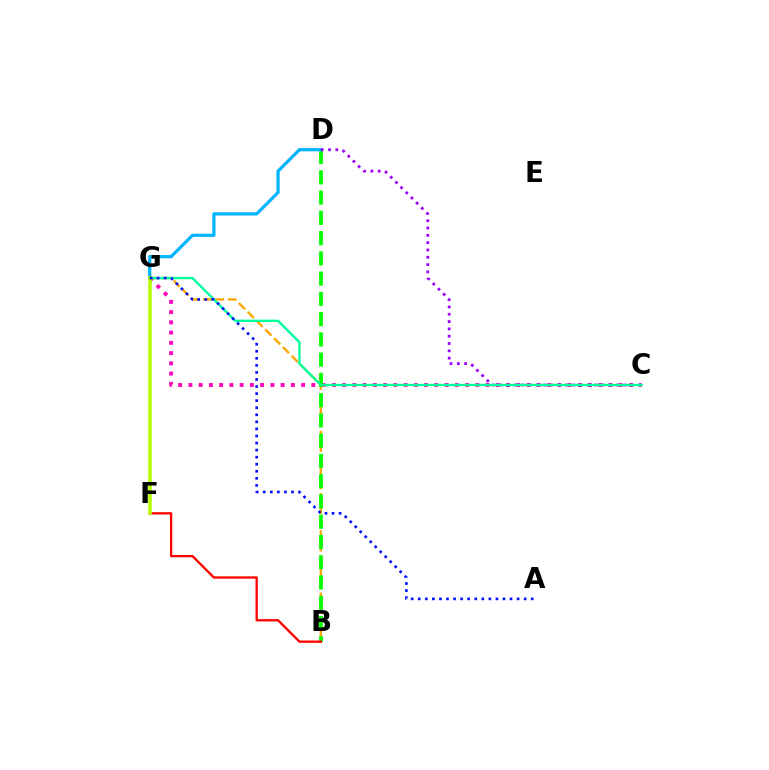{('C', 'G'): [{'color': '#ff00bd', 'line_style': 'dotted', 'thickness': 2.78}, {'color': '#00ff9d', 'line_style': 'solid', 'thickness': 1.71}], ('B', 'G'): [{'color': '#ffa500', 'line_style': 'dashed', 'thickness': 1.69}], ('B', 'D'): [{'color': '#08ff00', 'line_style': 'dashed', 'thickness': 2.75}], ('D', 'G'): [{'color': '#00b5ff', 'line_style': 'solid', 'thickness': 2.33}], ('B', 'F'): [{'color': '#ff0000', 'line_style': 'solid', 'thickness': 1.67}], ('C', 'D'): [{'color': '#9b00ff', 'line_style': 'dotted', 'thickness': 1.99}], ('F', 'G'): [{'color': '#b3ff00', 'line_style': 'solid', 'thickness': 2.55}], ('A', 'G'): [{'color': '#0010ff', 'line_style': 'dotted', 'thickness': 1.92}]}